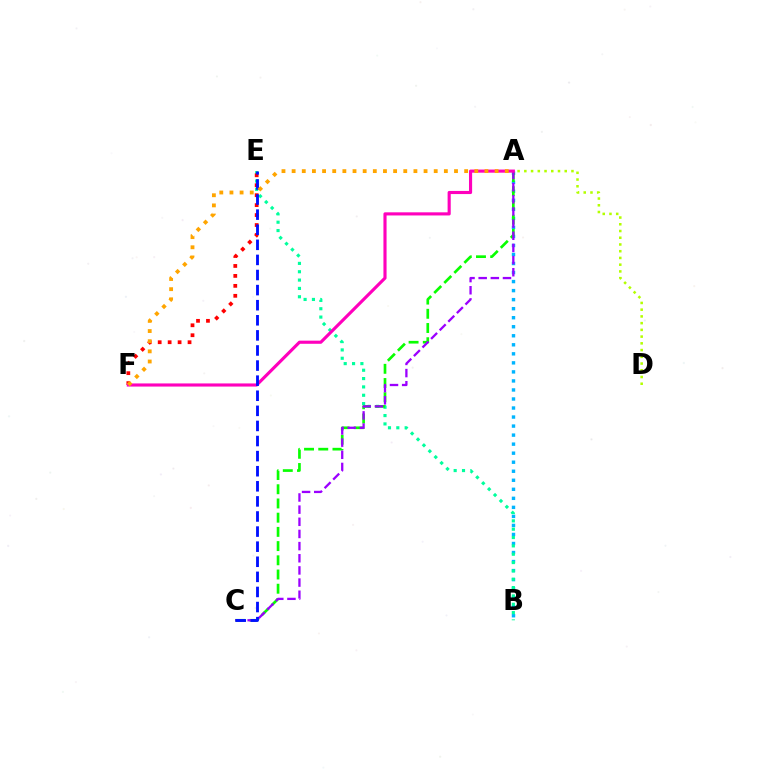{('A', 'B'): [{'color': '#00b5ff', 'line_style': 'dotted', 'thickness': 2.45}], ('B', 'E'): [{'color': '#00ff9d', 'line_style': 'dotted', 'thickness': 2.27}], ('A', 'C'): [{'color': '#08ff00', 'line_style': 'dashed', 'thickness': 1.93}, {'color': '#9b00ff', 'line_style': 'dashed', 'thickness': 1.65}], ('E', 'F'): [{'color': '#ff0000', 'line_style': 'dotted', 'thickness': 2.7}], ('A', 'F'): [{'color': '#ff00bd', 'line_style': 'solid', 'thickness': 2.25}, {'color': '#ffa500', 'line_style': 'dotted', 'thickness': 2.76}], ('C', 'E'): [{'color': '#0010ff', 'line_style': 'dashed', 'thickness': 2.05}], ('A', 'D'): [{'color': '#b3ff00', 'line_style': 'dotted', 'thickness': 1.83}]}